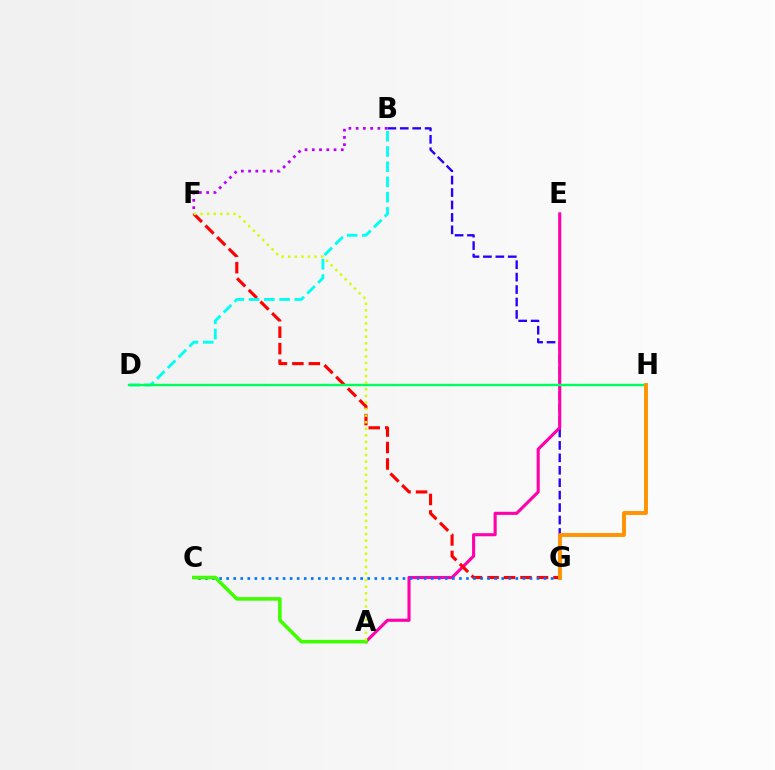{('B', 'G'): [{'color': '#2500ff', 'line_style': 'dashed', 'thickness': 1.69}], ('B', 'F'): [{'color': '#b900ff', 'line_style': 'dotted', 'thickness': 1.97}], ('A', 'E'): [{'color': '#ff00ac', 'line_style': 'solid', 'thickness': 2.23}], ('F', 'G'): [{'color': '#ff0000', 'line_style': 'dashed', 'thickness': 2.24}], ('C', 'G'): [{'color': '#0074ff', 'line_style': 'dotted', 'thickness': 1.92}], ('A', 'C'): [{'color': '#3dff00', 'line_style': 'solid', 'thickness': 2.56}], ('B', 'D'): [{'color': '#00fff6', 'line_style': 'dashed', 'thickness': 2.07}], ('D', 'H'): [{'color': '#00ff5c', 'line_style': 'solid', 'thickness': 1.74}], ('G', 'H'): [{'color': '#ff9400', 'line_style': 'solid', 'thickness': 2.8}], ('A', 'F'): [{'color': '#d1ff00', 'line_style': 'dotted', 'thickness': 1.79}]}